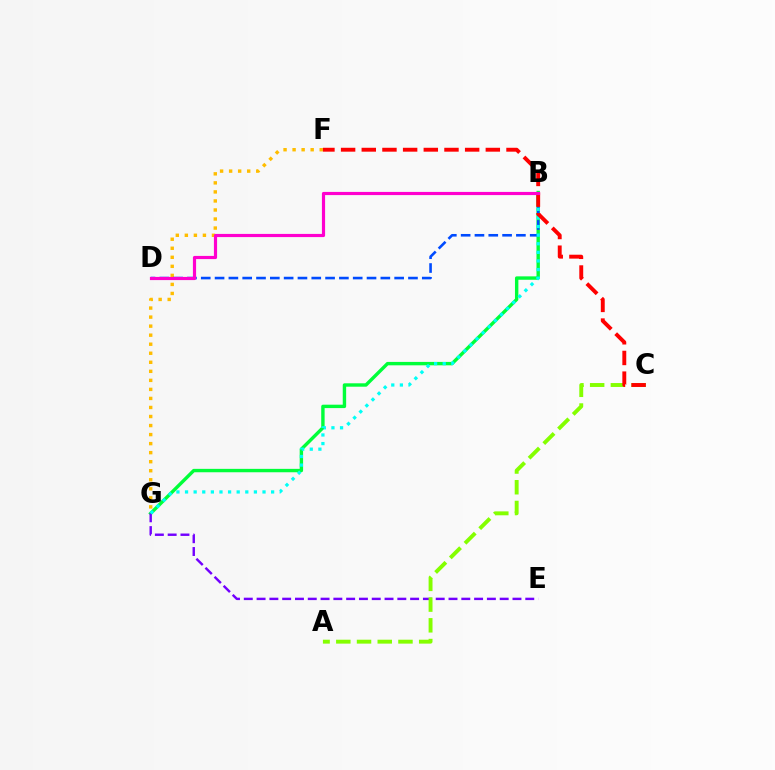{('B', 'G'): [{'color': '#00ff39', 'line_style': 'solid', 'thickness': 2.45}, {'color': '#00fff6', 'line_style': 'dotted', 'thickness': 2.34}], ('E', 'G'): [{'color': '#7200ff', 'line_style': 'dashed', 'thickness': 1.74}], ('A', 'C'): [{'color': '#84ff00', 'line_style': 'dashed', 'thickness': 2.81}], ('F', 'G'): [{'color': '#ffbd00', 'line_style': 'dotted', 'thickness': 2.46}], ('B', 'D'): [{'color': '#004bff', 'line_style': 'dashed', 'thickness': 1.88}, {'color': '#ff00cf', 'line_style': 'solid', 'thickness': 2.28}], ('C', 'F'): [{'color': '#ff0000', 'line_style': 'dashed', 'thickness': 2.81}]}